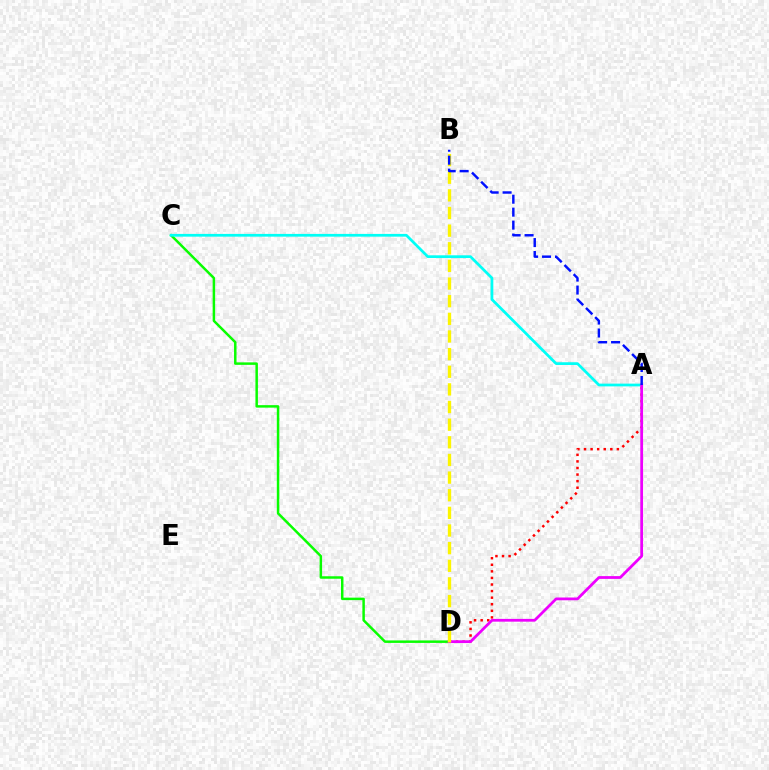{('C', 'D'): [{'color': '#08ff00', 'line_style': 'solid', 'thickness': 1.79}], ('A', 'D'): [{'color': '#ff0000', 'line_style': 'dotted', 'thickness': 1.79}, {'color': '#ee00ff', 'line_style': 'solid', 'thickness': 2.0}], ('A', 'C'): [{'color': '#00fff6', 'line_style': 'solid', 'thickness': 1.97}], ('B', 'D'): [{'color': '#fcf500', 'line_style': 'dashed', 'thickness': 2.4}], ('A', 'B'): [{'color': '#0010ff', 'line_style': 'dashed', 'thickness': 1.76}]}